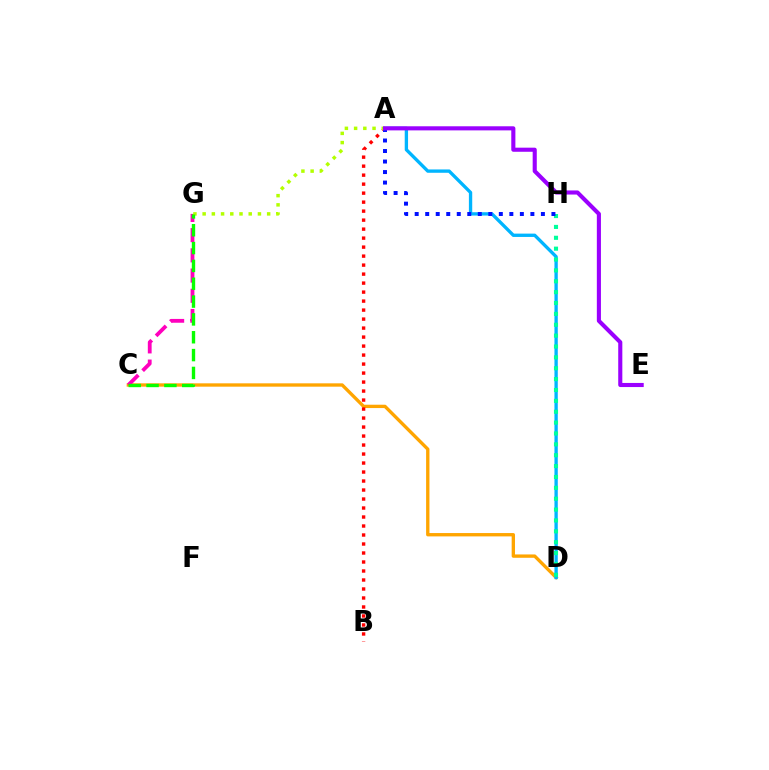{('C', 'D'): [{'color': '#ffa500', 'line_style': 'solid', 'thickness': 2.41}], ('A', 'D'): [{'color': '#00b5ff', 'line_style': 'solid', 'thickness': 2.4}], ('C', 'G'): [{'color': '#ff00bd', 'line_style': 'dashed', 'thickness': 2.75}, {'color': '#08ff00', 'line_style': 'dashed', 'thickness': 2.42}], ('A', 'B'): [{'color': '#ff0000', 'line_style': 'dotted', 'thickness': 2.44}], ('D', 'H'): [{'color': '#00ff9d', 'line_style': 'dotted', 'thickness': 2.95}], ('A', 'H'): [{'color': '#0010ff', 'line_style': 'dotted', 'thickness': 2.86}], ('A', 'G'): [{'color': '#b3ff00', 'line_style': 'dotted', 'thickness': 2.5}], ('A', 'E'): [{'color': '#9b00ff', 'line_style': 'solid', 'thickness': 2.95}]}